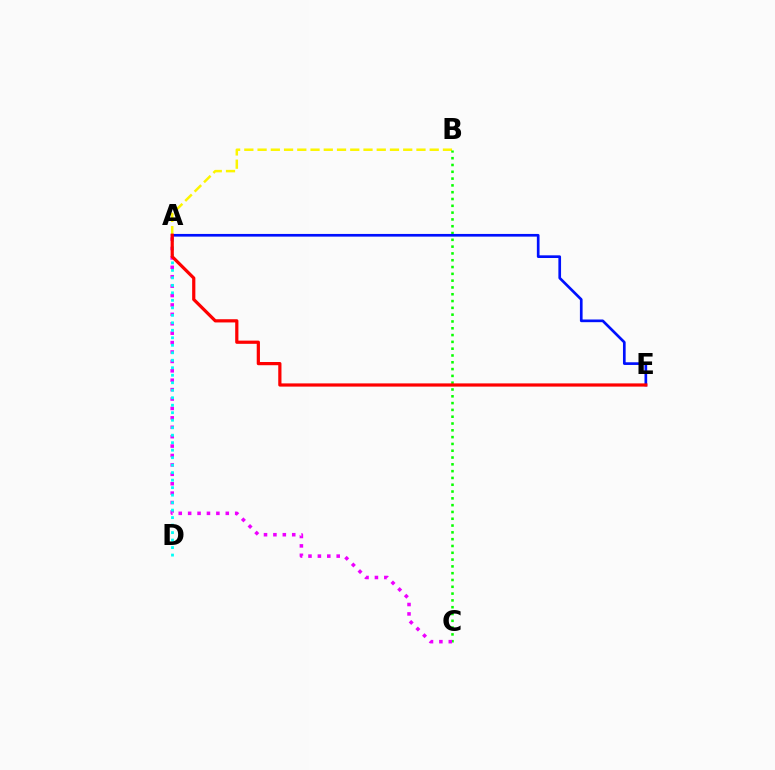{('A', 'B'): [{'color': '#fcf500', 'line_style': 'dashed', 'thickness': 1.8}], ('B', 'C'): [{'color': '#08ff00', 'line_style': 'dotted', 'thickness': 1.85}], ('A', 'C'): [{'color': '#ee00ff', 'line_style': 'dotted', 'thickness': 2.56}], ('A', 'D'): [{'color': '#00fff6', 'line_style': 'dotted', 'thickness': 2.04}], ('A', 'E'): [{'color': '#0010ff', 'line_style': 'solid', 'thickness': 1.93}, {'color': '#ff0000', 'line_style': 'solid', 'thickness': 2.31}]}